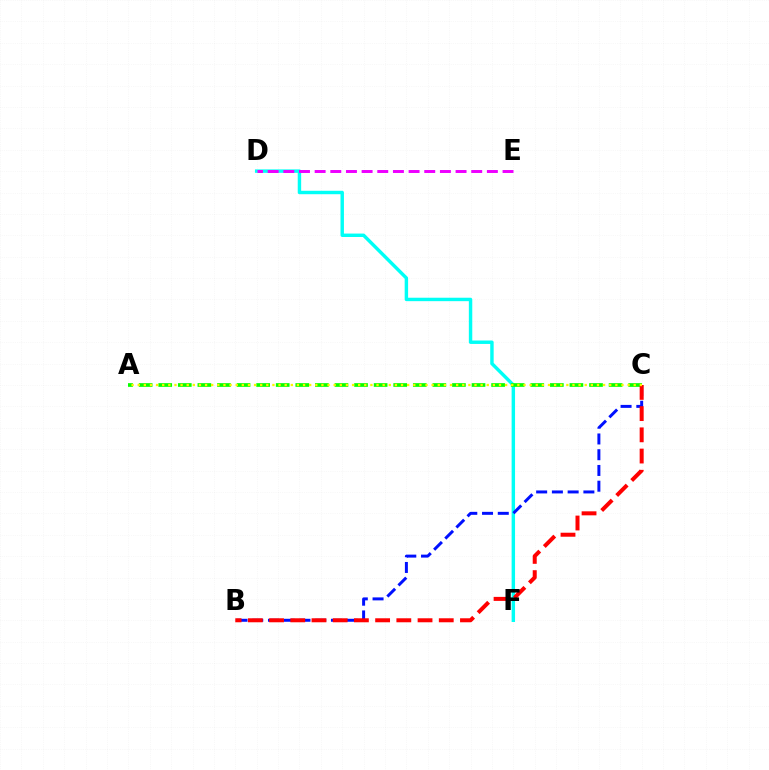{('D', 'F'): [{'color': '#00fff6', 'line_style': 'solid', 'thickness': 2.47}], ('A', 'C'): [{'color': '#08ff00', 'line_style': 'dashed', 'thickness': 2.66}, {'color': '#fcf500', 'line_style': 'dotted', 'thickness': 1.66}], ('B', 'C'): [{'color': '#0010ff', 'line_style': 'dashed', 'thickness': 2.14}, {'color': '#ff0000', 'line_style': 'dashed', 'thickness': 2.88}], ('D', 'E'): [{'color': '#ee00ff', 'line_style': 'dashed', 'thickness': 2.13}]}